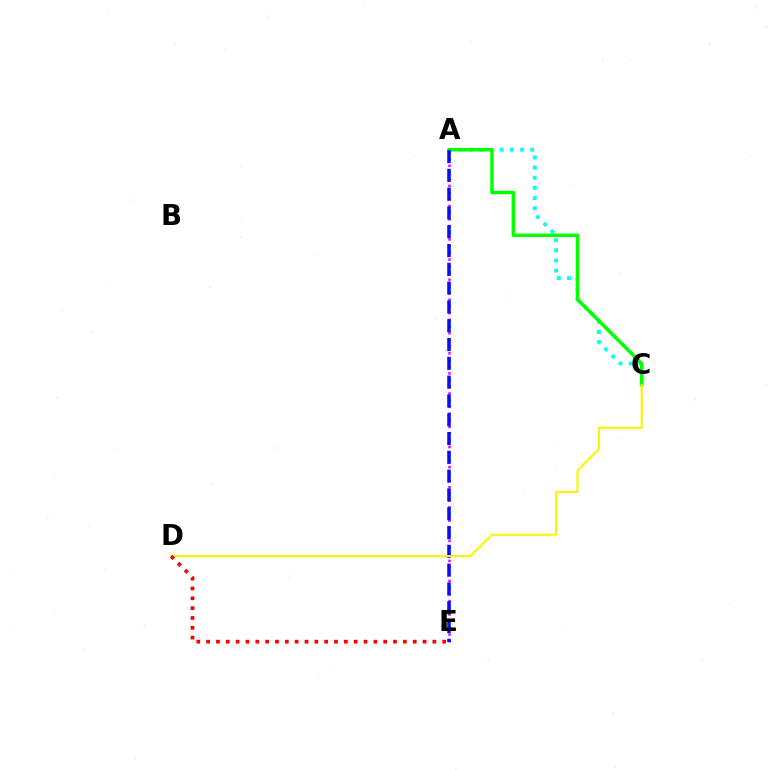{('A', 'C'): [{'color': '#00fff6', 'line_style': 'dotted', 'thickness': 2.76}, {'color': '#08ff00', 'line_style': 'solid', 'thickness': 2.52}], ('A', 'E'): [{'color': '#ee00ff', 'line_style': 'dotted', 'thickness': 1.82}, {'color': '#0010ff', 'line_style': 'dashed', 'thickness': 2.55}], ('C', 'D'): [{'color': '#fcf500', 'line_style': 'solid', 'thickness': 1.52}], ('D', 'E'): [{'color': '#ff0000', 'line_style': 'dotted', 'thickness': 2.67}]}